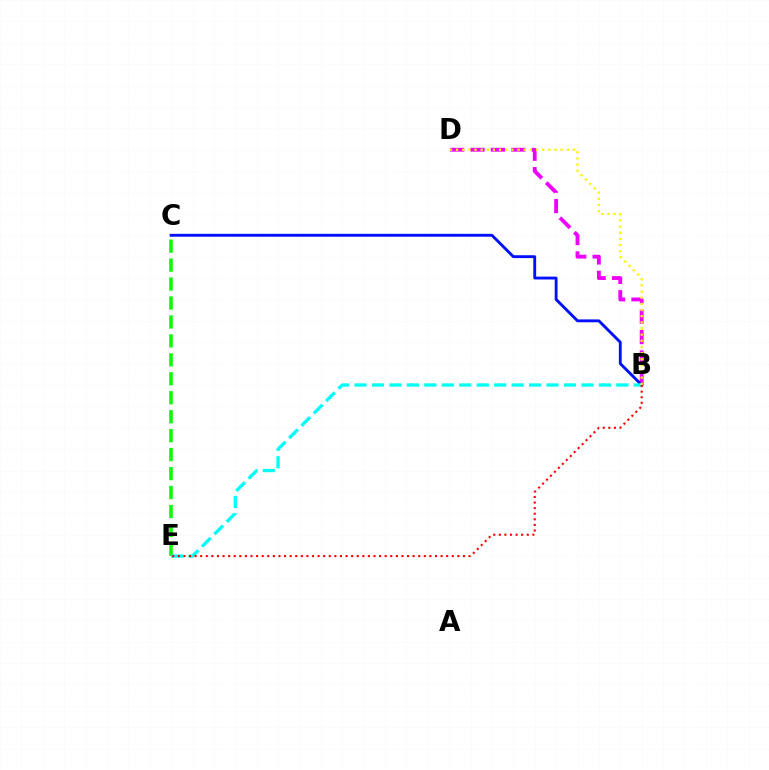{('B', 'D'): [{'color': '#ee00ff', 'line_style': 'dashed', 'thickness': 2.77}, {'color': '#fcf500', 'line_style': 'dotted', 'thickness': 1.67}], ('B', 'C'): [{'color': '#0010ff', 'line_style': 'solid', 'thickness': 2.06}], ('C', 'E'): [{'color': '#08ff00', 'line_style': 'dashed', 'thickness': 2.57}], ('B', 'E'): [{'color': '#00fff6', 'line_style': 'dashed', 'thickness': 2.37}, {'color': '#ff0000', 'line_style': 'dotted', 'thickness': 1.52}]}